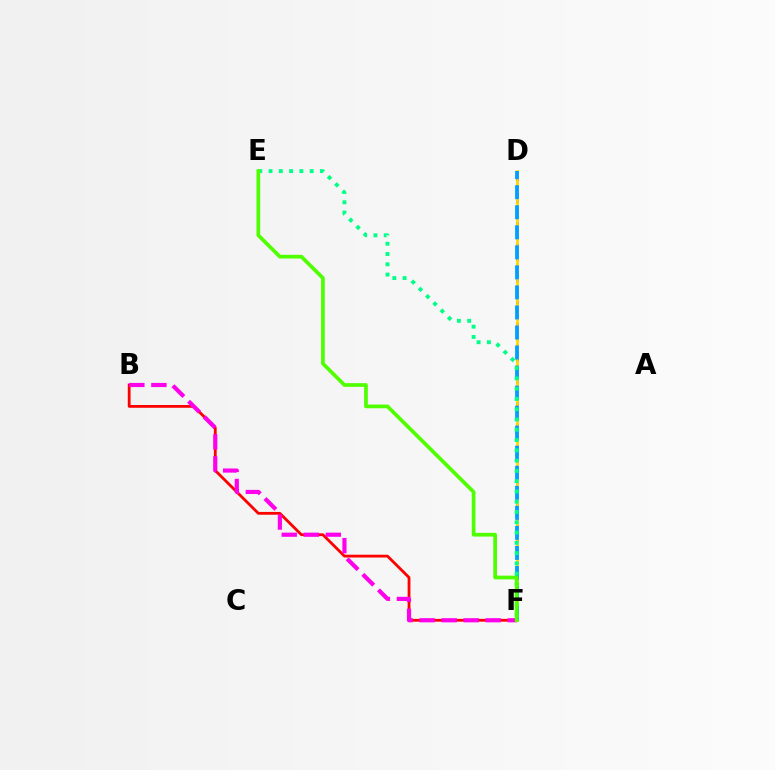{('B', 'F'): [{'color': '#ff0000', 'line_style': 'solid', 'thickness': 2.01}, {'color': '#ff00ed', 'line_style': 'dashed', 'thickness': 2.99}], ('D', 'F'): [{'color': '#3700ff', 'line_style': 'dotted', 'thickness': 1.96}, {'color': '#ffd500', 'line_style': 'solid', 'thickness': 1.98}, {'color': '#009eff', 'line_style': 'dashed', 'thickness': 2.72}], ('E', 'F'): [{'color': '#00ff86', 'line_style': 'dotted', 'thickness': 2.79}, {'color': '#4fff00', 'line_style': 'solid', 'thickness': 2.66}]}